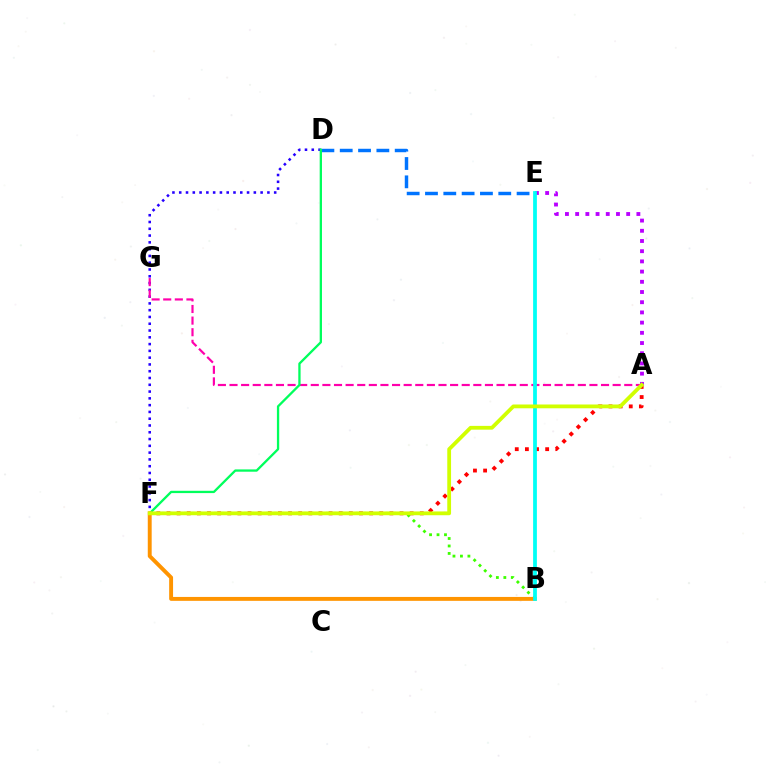{('A', 'E'): [{'color': '#b900ff', 'line_style': 'dotted', 'thickness': 2.77}], ('D', 'E'): [{'color': '#0074ff', 'line_style': 'dashed', 'thickness': 2.49}], ('D', 'F'): [{'color': '#2500ff', 'line_style': 'dotted', 'thickness': 1.84}, {'color': '#00ff5c', 'line_style': 'solid', 'thickness': 1.66}], ('A', 'F'): [{'color': '#ff0000', 'line_style': 'dotted', 'thickness': 2.75}, {'color': '#d1ff00', 'line_style': 'solid', 'thickness': 2.73}], ('B', 'F'): [{'color': '#3dff00', 'line_style': 'dotted', 'thickness': 2.03}, {'color': '#ff9400', 'line_style': 'solid', 'thickness': 2.81}], ('A', 'G'): [{'color': '#ff00ac', 'line_style': 'dashed', 'thickness': 1.58}], ('B', 'E'): [{'color': '#00fff6', 'line_style': 'solid', 'thickness': 2.71}]}